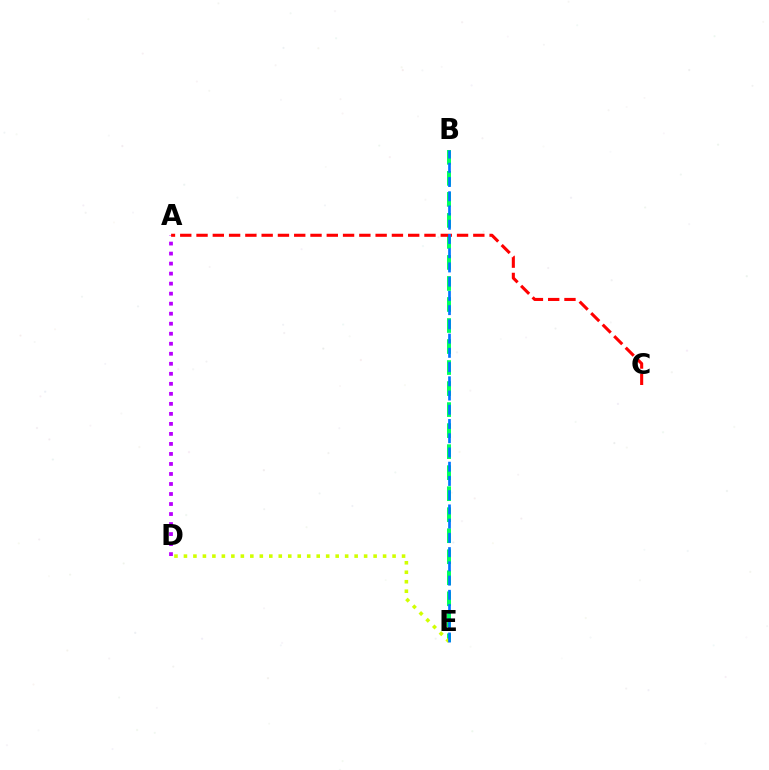{('A', 'D'): [{'color': '#b900ff', 'line_style': 'dotted', 'thickness': 2.72}], ('B', 'E'): [{'color': '#00ff5c', 'line_style': 'dashed', 'thickness': 2.86}, {'color': '#0074ff', 'line_style': 'dashed', 'thickness': 1.93}], ('A', 'C'): [{'color': '#ff0000', 'line_style': 'dashed', 'thickness': 2.21}], ('D', 'E'): [{'color': '#d1ff00', 'line_style': 'dotted', 'thickness': 2.58}]}